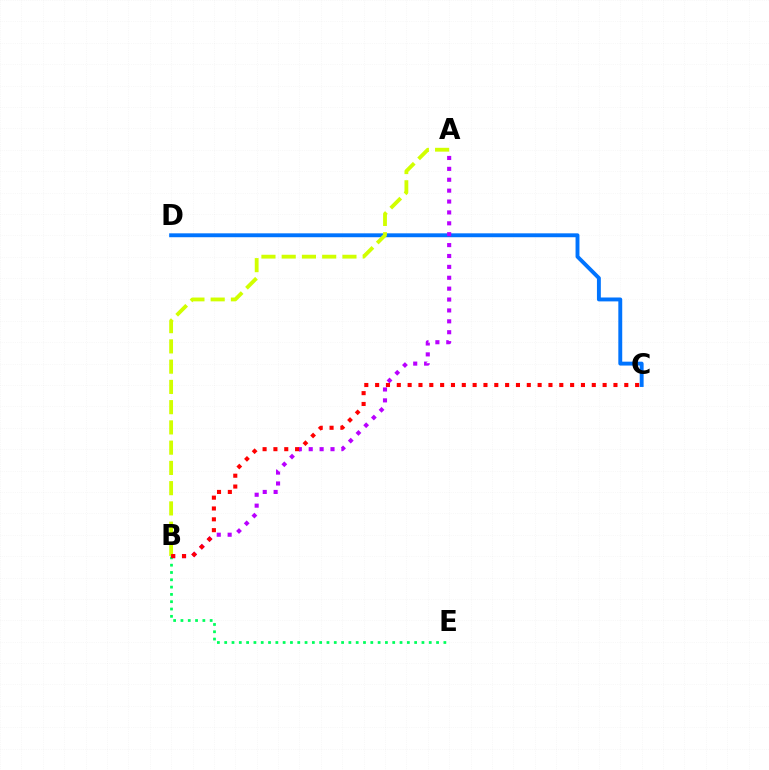{('C', 'D'): [{'color': '#0074ff', 'line_style': 'solid', 'thickness': 2.8}], ('A', 'B'): [{'color': '#b900ff', 'line_style': 'dotted', 'thickness': 2.96}, {'color': '#d1ff00', 'line_style': 'dashed', 'thickness': 2.75}], ('B', 'E'): [{'color': '#00ff5c', 'line_style': 'dotted', 'thickness': 1.98}], ('B', 'C'): [{'color': '#ff0000', 'line_style': 'dotted', 'thickness': 2.94}]}